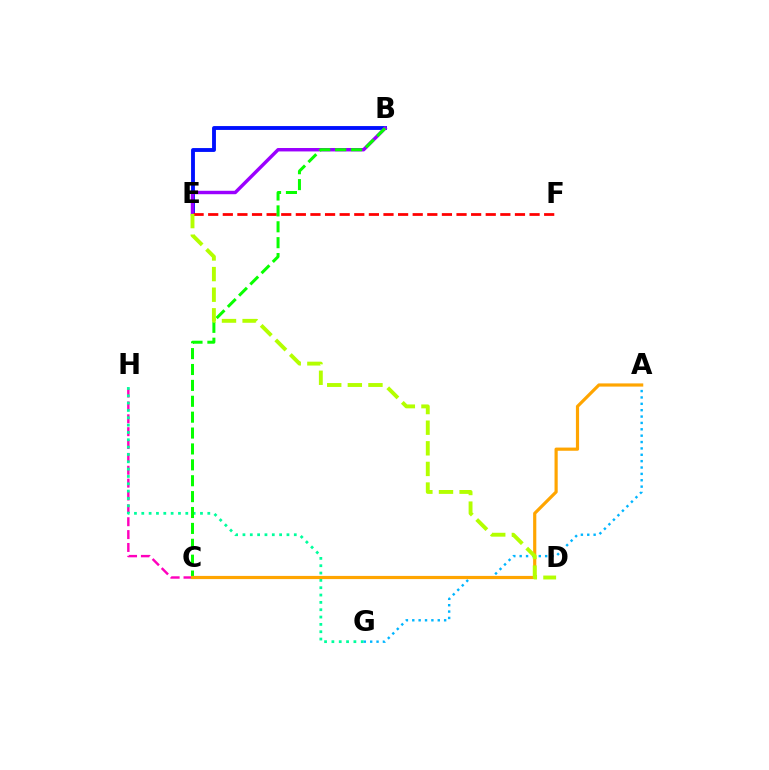{('B', 'E'): [{'color': '#0010ff', 'line_style': 'solid', 'thickness': 2.78}, {'color': '#9b00ff', 'line_style': 'solid', 'thickness': 2.47}], ('C', 'H'): [{'color': '#ff00bd', 'line_style': 'dashed', 'thickness': 1.75}], ('G', 'H'): [{'color': '#00ff9d', 'line_style': 'dotted', 'thickness': 1.99}], ('E', 'F'): [{'color': '#ff0000', 'line_style': 'dashed', 'thickness': 1.98}], ('B', 'C'): [{'color': '#08ff00', 'line_style': 'dashed', 'thickness': 2.16}], ('A', 'G'): [{'color': '#00b5ff', 'line_style': 'dotted', 'thickness': 1.73}], ('A', 'C'): [{'color': '#ffa500', 'line_style': 'solid', 'thickness': 2.29}], ('D', 'E'): [{'color': '#b3ff00', 'line_style': 'dashed', 'thickness': 2.8}]}